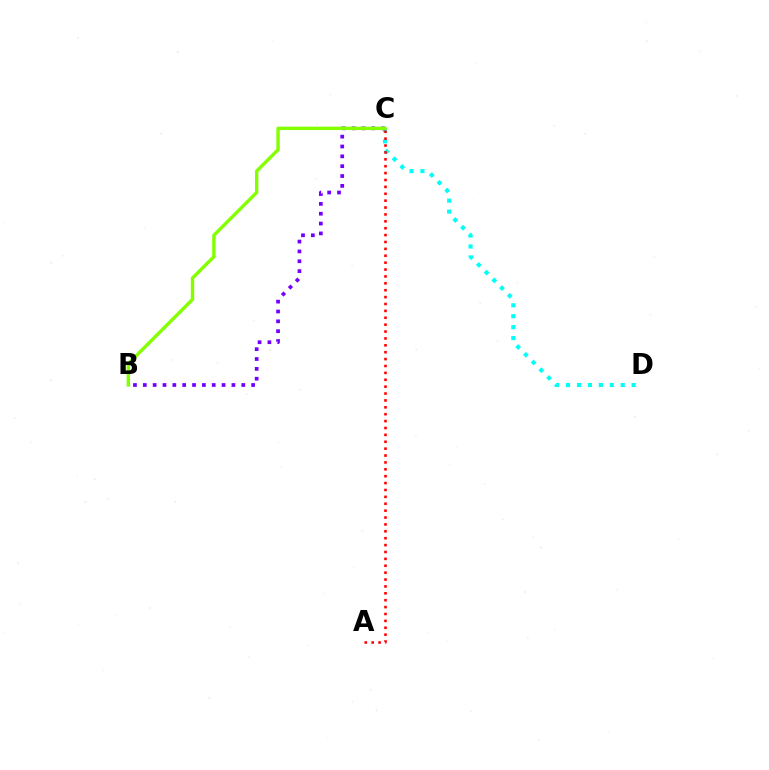{('C', 'D'): [{'color': '#00fff6', 'line_style': 'dotted', 'thickness': 2.97}], ('A', 'C'): [{'color': '#ff0000', 'line_style': 'dotted', 'thickness': 1.87}], ('B', 'C'): [{'color': '#7200ff', 'line_style': 'dotted', 'thickness': 2.68}, {'color': '#84ff00', 'line_style': 'solid', 'thickness': 2.44}]}